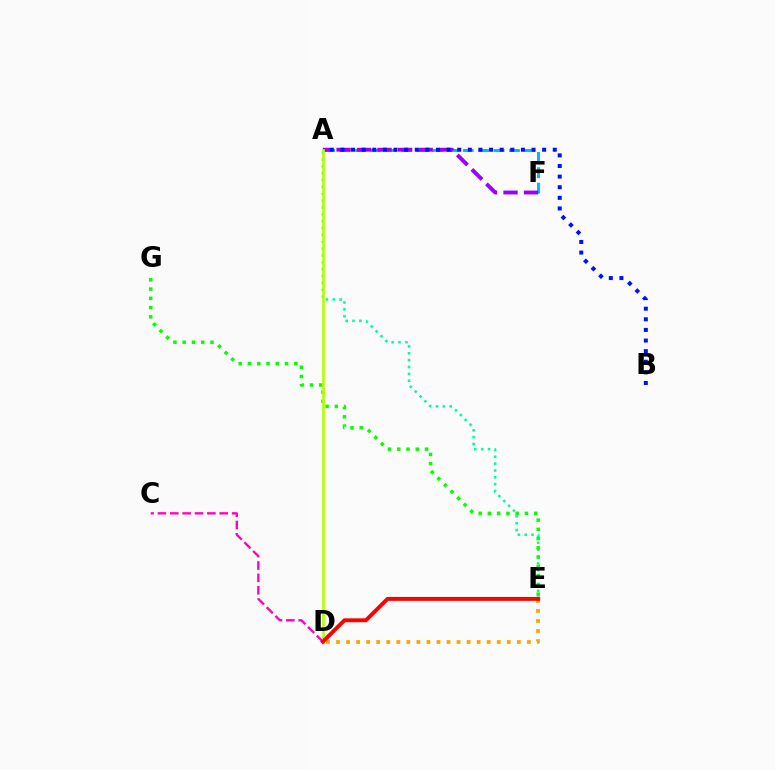{('C', 'D'): [{'color': '#ff00bd', 'line_style': 'dashed', 'thickness': 1.68}], ('A', 'E'): [{'color': '#00ff9d', 'line_style': 'dotted', 'thickness': 1.86}], ('A', 'F'): [{'color': '#00b5ff', 'line_style': 'dashed', 'thickness': 2.09}, {'color': '#9b00ff', 'line_style': 'dashed', 'thickness': 2.79}], ('D', 'E'): [{'color': '#ffa500', 'line_style': 'dotted', 'thickness': 2.73}, {'color': '#ff0000', 'line_style': 'solid', 'thickness': 2.82}], ('E', 'G'): [{'color': '#08ff00', 'line_style': 'dotted', 'thickness': 2.52}], ('A', 'B'): [{'color': '#0010ff', 'line_style': 'dotted', 'thickness': 2.88}], ('A', 'D'): [{'color': '#b3ff00', 'line_style': 'solid', 'thickness': 1.92}]}